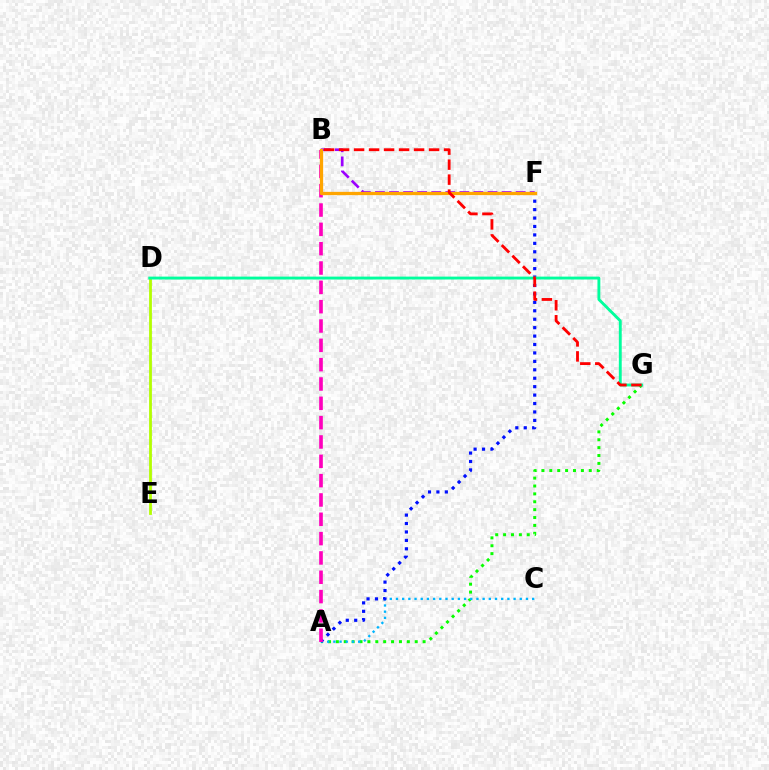{('A', 'G'): [{'color': '#08ff00', 'line_style': 'dotted', 'thickness': 2.14}], ('B', 'F'): [{'color': '#9b00ff', 'line_style': 'dashed', 'thickness': 1.91}, {'color': '#ffa500', 'line_style': 'solid', 'thickness': 2.36}], ('A', 'C'): [{'color': '#00b5ff', 'line_style': 'dotted', 'thickness': 1.68}], ('A', 'F'): [{'color': '#0010ff', 'line_style': 'dotted', 'thickness': 2.29}], ('D', 'E'): [{'color': '#b3ff00', 'line_style': 'solid', 'thickness': 2.01}], ('A', 'B'): [{'color': '#ff00bd', 'line_style': 'dashed', 'thickness': 2.63}], ('D', 'G'): [{'color': '#00ff9d', 'line_style': 'solid', 'thickness': 2.07}], ('B', 'G'): [{'color': '#ff0000', 'line_style': 'dashed', 'thickness': 2.04}]}